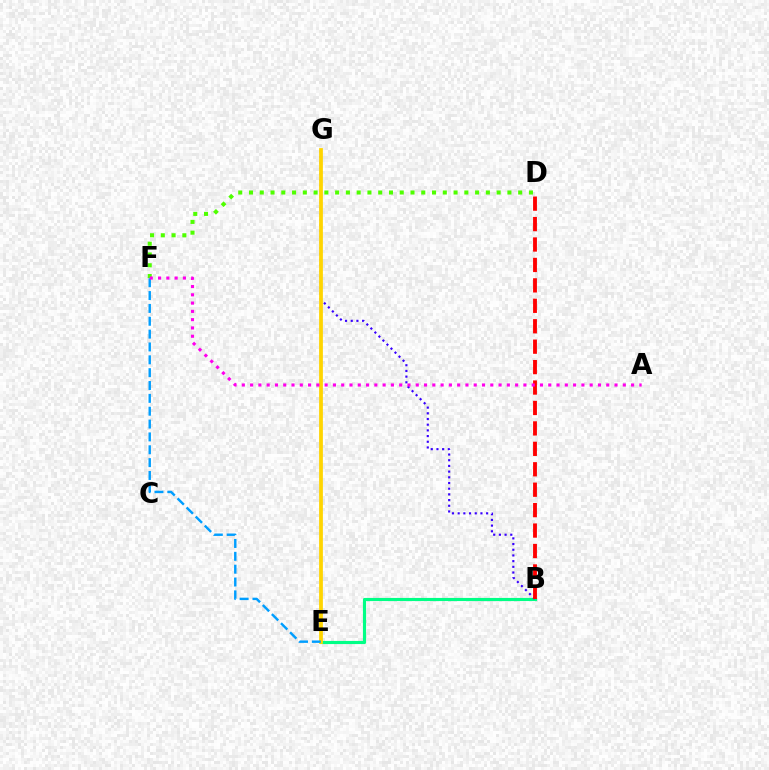{('B', 'E'): [{'color': '#00ff86', 'line_style': 'solid', 'thickness': 2.26}], ('D', 'F'): [{'color': '#4fff00', 'line_style': 'dotted', 'thickness': 2.93}], ('B', 'G'): [{'color': '#3700ff', 'line_style': 'dotted', 'thickness': 1.55}], ('B', 'D'): [{'color': '#ff0000', 'line_style': 'dashed', 'thickness': 2.78}], ('E', 'G'): [{'color': '#ffd500', 'line_style': 'solid', 'thickness': 2.71}], ('E', 'F'): [{'color': '#009eff', 'line_style': 'dashed', 'thickness': 1.75}], ('A', 'F'): [{'color': '#ff00ed', 'line_style': 'dotted', 'thickness': 2.25}]}